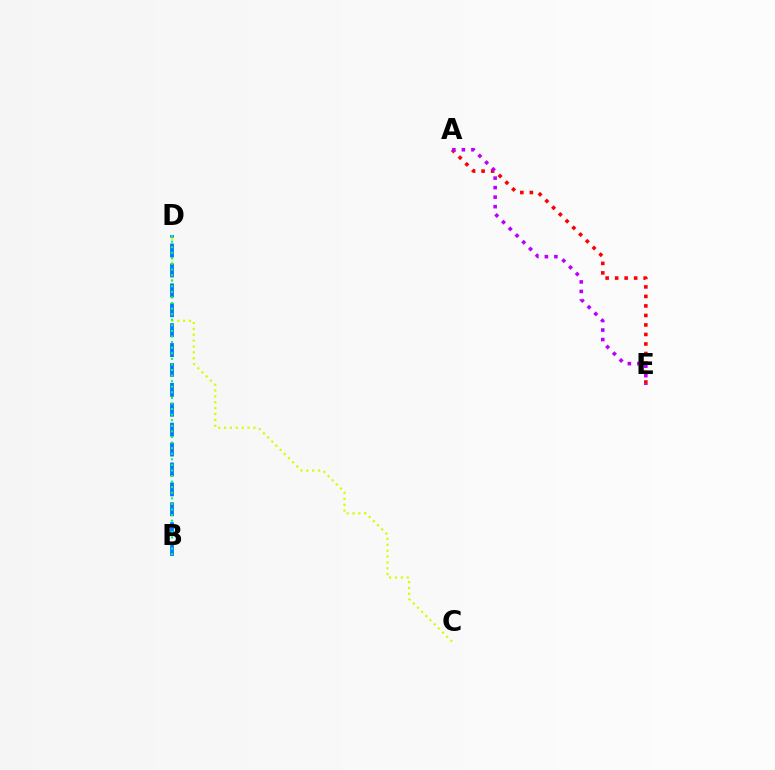{('C', 'D'): [{'color': '#d1ff00', 'line_style': 'dotted', 'thickness': 1.6}], ('A', 'E'): [{'color': '#ff0000', 'line_style': 'dotted', 'thickness': 2.58}, {'color': '#b900ff', 'line_style': 'dotted', 'thickness': 2.58}], ('B', 'D'): [{'color': '#0074ff', 'line_style': 'dashed', 'thickness': 2.7}, {'color': '#00ff5c', 'line_style': 'dotted', 'thickness': 1.52}]}